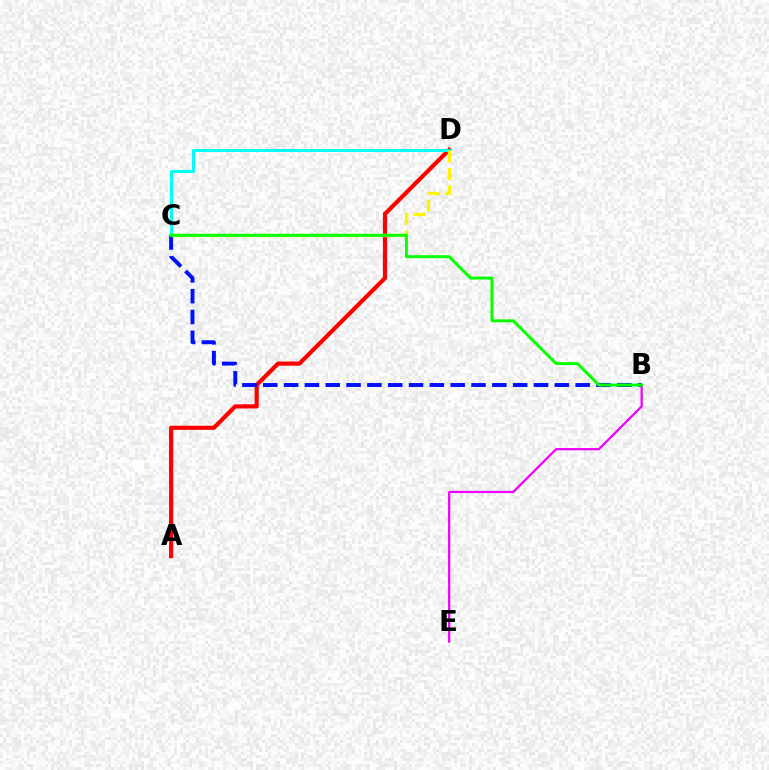{('B', 'E'): [{'color': '#ee00ff', 'line_style': 'solid', 'thickness': 1.61}], ('A', 'D'): [{'color': '#ff0000', 'line_style': 'solid', 'thickness': 3.0}], ('B', 'C'): [{'color': '#0010ff', 'line_style': 'dashed', 'thickness': 2.83}, {'color': '#08ff00', 'line_style': 'solid', 'thickness': 2.14}], ('C', 'D'): [{'color': '#00fff6', 'line_style': 'solid', 'thickness': 2.14}, {'color': '#fcf500', 'line_style': 'dashed', 'thickness': 2.38}]}